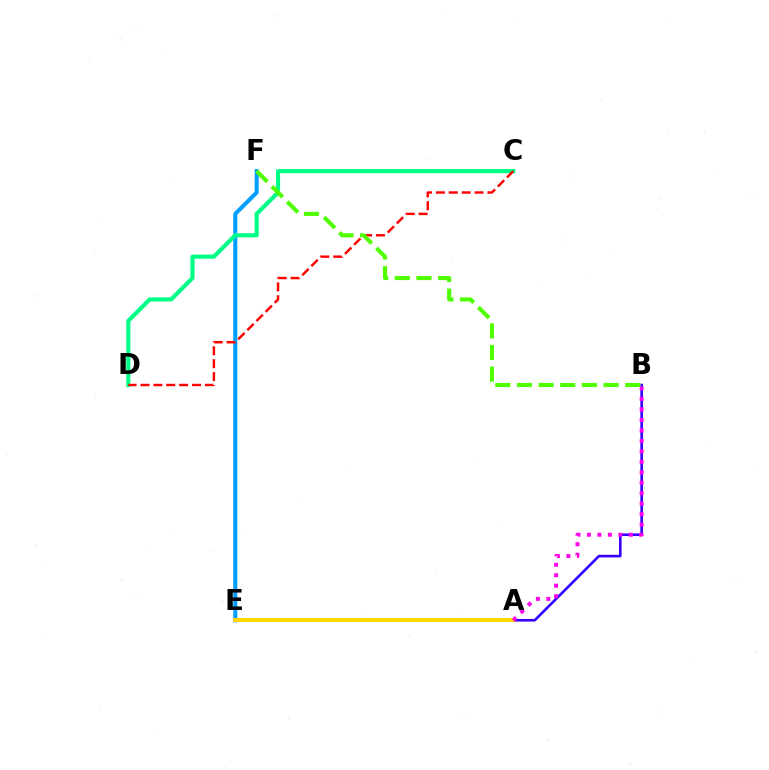{('E', 'F'): [{'color': '#009eff', 'line_style': 'solid', 'thickness': 2.92}], ('C', 'D'): [{'color': '#00ff86', 'line_style': 'solid', 'thickness': 2.98}, {'color': '#ff0000', 'line_style': 'dashed', 'thickness': 1.75}], ('A', 'B'): [{'color': '#3700ff', 'line_style': 'solid', 'thickness': 1.88}, {'color': '#ff00ed', 'line_style': 'dotted', 'thickness': 2.85}], ('A', 'E'): [{'color': '#ffd500', 'line_style': 'solid', 'thickness': 2.85}], ('B', 'F'): [{'color': '#4fff00', 'line_style': 'dashed', 'thickness': 2.94}]}